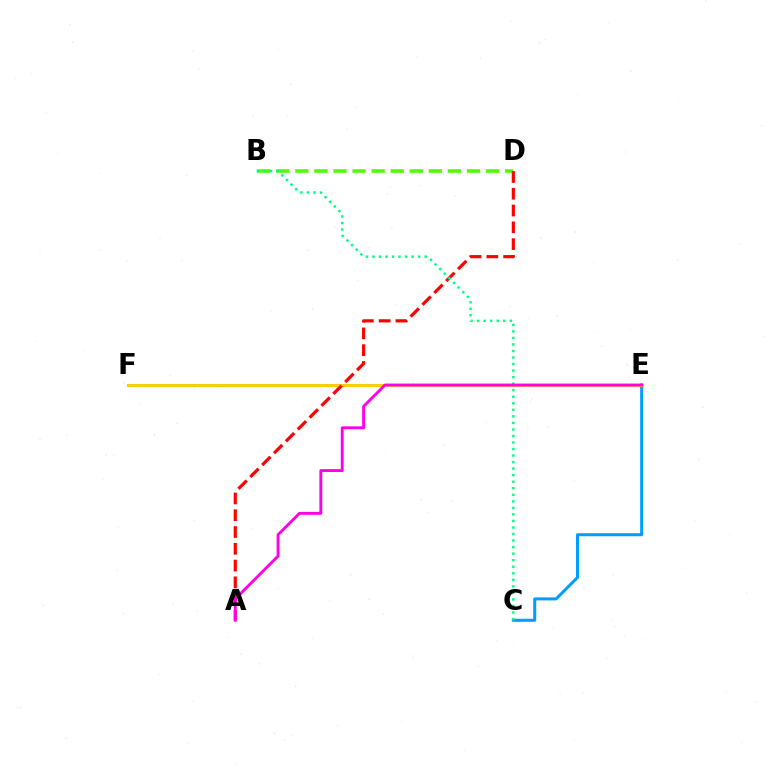{('C', 'E'): [{'color': '#009eff', 'line_style': 'solid', 'thickness': 2.18}], ('B', 'D'): [{'color': '#4fff00', 'line_style': 'dashed', 'thickness': 2.59}], ('E', 'F'): [{'color': '#3700ff', 'line_style': 'solid', 'thickness': 1.96}, {'color': '#ffd500', 'line_style': 'solid', 'thickness': 2.08}], ('A', 'D'): [{'color': '#ff0000', 'line_style': 'dashed', 'thickness': 2.28}], ('B', 'C'): [{'color': '#00ff86', 'line_style': 'dotted', 'thickness': 1.78}], ('A', 'E'): [{'color': '#ff00ed', 'line_style': 'solid', 'thickness': 2.08}]}